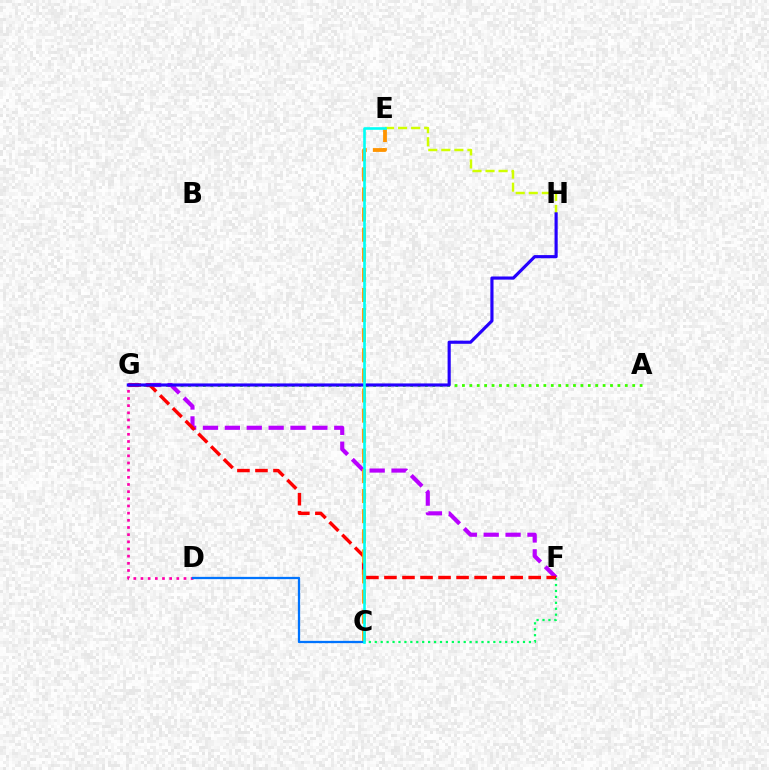{('A', 'G'): [{'color': '#3dff00', 'line_style': 'dotted', 'thickness': 2.01}], ('D', 'G'): [{'color': '#ff00ac', 'line_style': 'dotted', 'thickness': 1.95}], ('F', 'G'): [{'color': '#b900ff', 'line_style': 'dashed', 'thickness': 2.97}, {'color': '#ff0000', 'line_style': 'dashed', 'thickness': 2.45}], ('C', 'F'): [{'color': '#00ff5c', 'line_style': 'dotted', 'thickness': 1.61}], ('C', 'E'): [{'color': '#ff9400', 'line_style': 'dashed', 'thickness': 2.73}, {'color': '#00fff6', 'line_style': 'solid', 'thickness': 1.89}], ('C', 'D'): [{'color': '#0074ff', 'line_style': 'solid', 'thickness': 1.64}], ('E', 'H'): [{'color': '#d1ff00', 'line_style': 'dashed', 'thickness': 1.77}], ('G', 'H'): [{'color': '#2500ff', 'line_style': 'solid', 'thickness': 2.26}]}